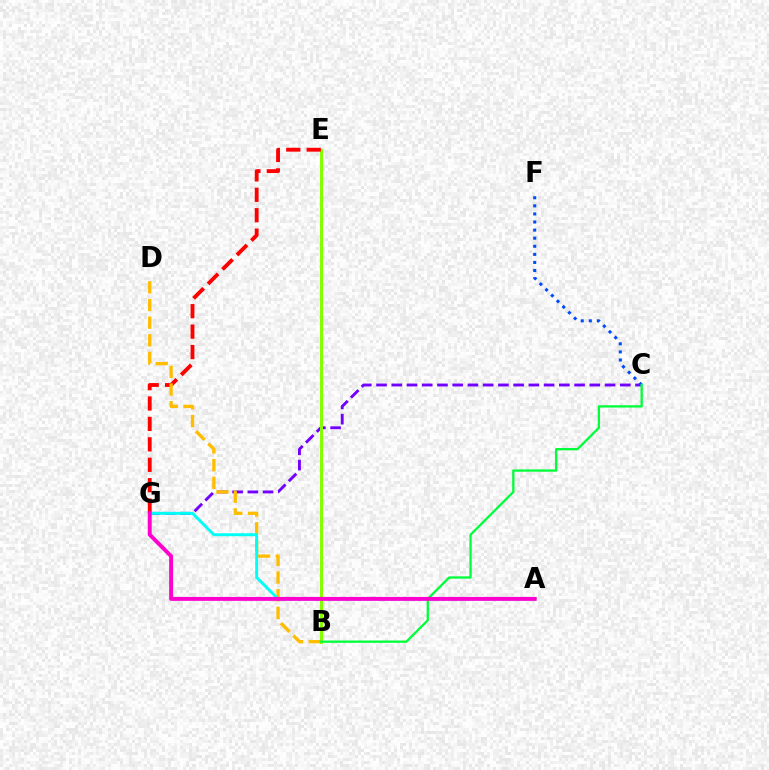{('C', 'G'): [{'color': '#7200ff', 'line_style': 'dashed', 'thickness': 2.07}], ('B', 'E'): [{'color': '#84ff00', 'line_style': 'solid', 'thickness': 2.15}], ('E', 'G'): [{'color': '#ff0000', 'line_style': 'dashed', 'thickness': 2.77}], ('C', 'F'): [{'color': '#004bff', 'line_style': 'dotted', 'thickness': 2.2}], ('B', 'D'): [{'color': '#ffbd00', 'line_style': 'dashed', 'thickness': 2.4}], ('A', 'G'): [{'color': '#00fff6', 'line_style': 'solid', 'thickness': 2.12}, {'color': '#ff00cf', 'line_style': 'solid', 'thickness': 2.83}], ('B', 'C'): [{'color': '#00ff39', 'line_style': 'solid', 'thickness': 1.66}]}